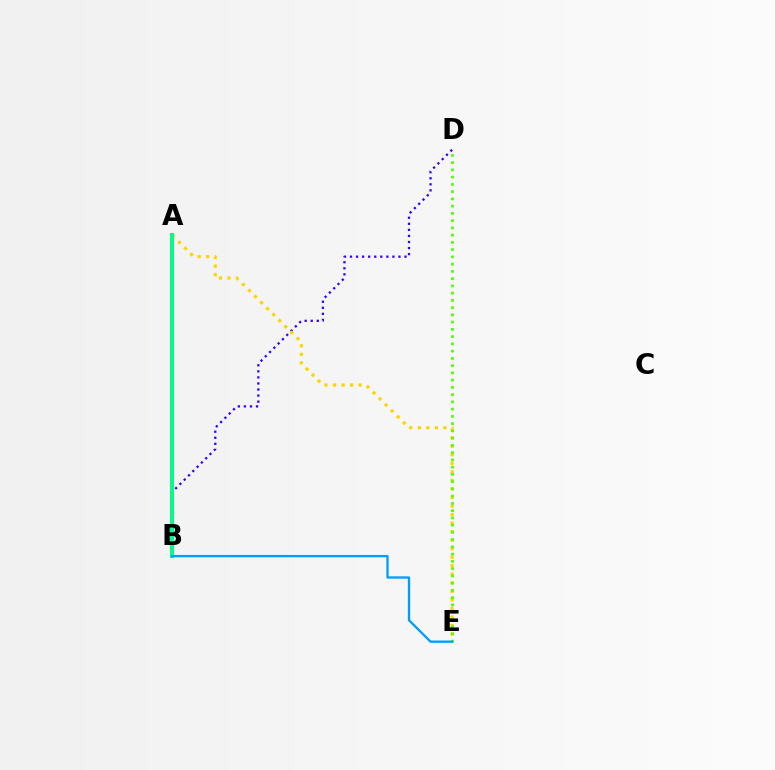{('A', 'B'): [{'color': '#ff0000', 'line_style': 'solid', 'thickness': 1.72}, {'color': '#ff00ed', 'line_style': 'solid', 'thickness': 2.9}, {'color': '#00ff86', 'line_style': 'solid', 'thickness': 2.81}], ('B', 'D'): [{'color': '#3700ff', 'line_style': 'dotted', 'thickness': 1.65}], ('A', 'E'): [{'color': '#ffd500', 'line_style': 'dotted', 'thickness': 2.32}], ('D', 'E'): [{'color': '#4fff00', 'line_style': 'dotted', 'thickness': 1.97}], ('B', 'E'): [{'color': '#009eff', 'line_style': 'solid', 'thickness': 1.68}]}